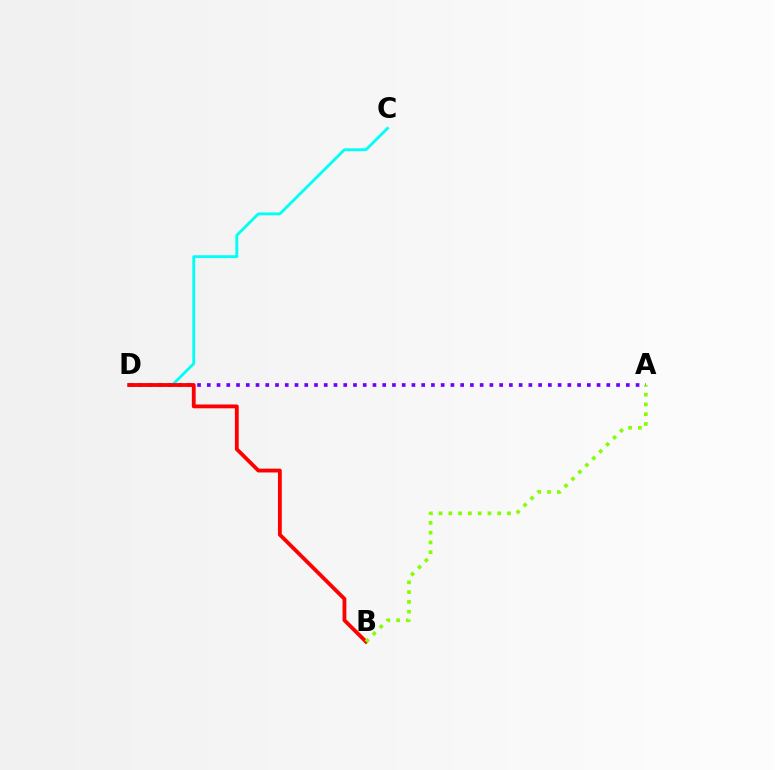{('C', 'D'): [{'color': '#00fff6', 'line_style': 'solid', 'thickness': 2.05}], ('A', 'D'): [{'color': '#7200ff', 'line_style': 'dotted', 'thickness': 2.65}], ('B', 'D'): [{'color': '#ff0000', 'line_style': 'solid', 'thickness': 2.75}], ('A', 'B'): [{'color': '#84ff00', 'line_style': 'dotted', 'thickness': 2.66}]}